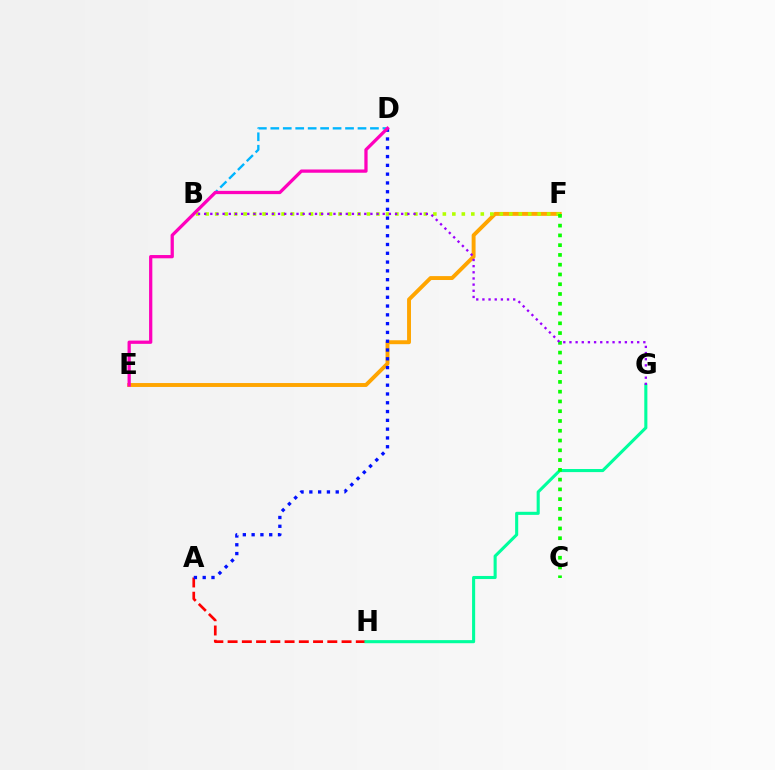{('B', 'D'): [{'color': '#00b5ff', 'line_style': 'dashed', 'thickness': 1.69}], ('E', 'F'): [{'color': '#ffa500', 'line_style': 'solid', 'thickness': 2.82}], ('B', 'F'): [{'color': '#b3ff00', 'line_style': 'dotted', 'thickness': 2.58}], ('A', 'H'): [{'color': '#ff0000', 'line_style': 'dashed', 'thickness': 1.94}], ('G', 'H'): [{'color': '#00ff9d', 'line_style': 'solid', 'thickness': 2.22}], ('A', 'D'): [{'color': '#0010ff', 'line_style': 'dotted', 'thickness': 2.39}], ('D', 'E'): [{'color': '#ff00bd', 'line_style': 'solid', 'thickness': 2.35}], ('C', 'F'): [{'color': '#08ff00', 'line_style': 'dotted', 'thickness': 2.65}], ('B', 'G'): [{'color': '#9b00ff', 'line_style': 'dotted', 'thickness': 1.67}]}